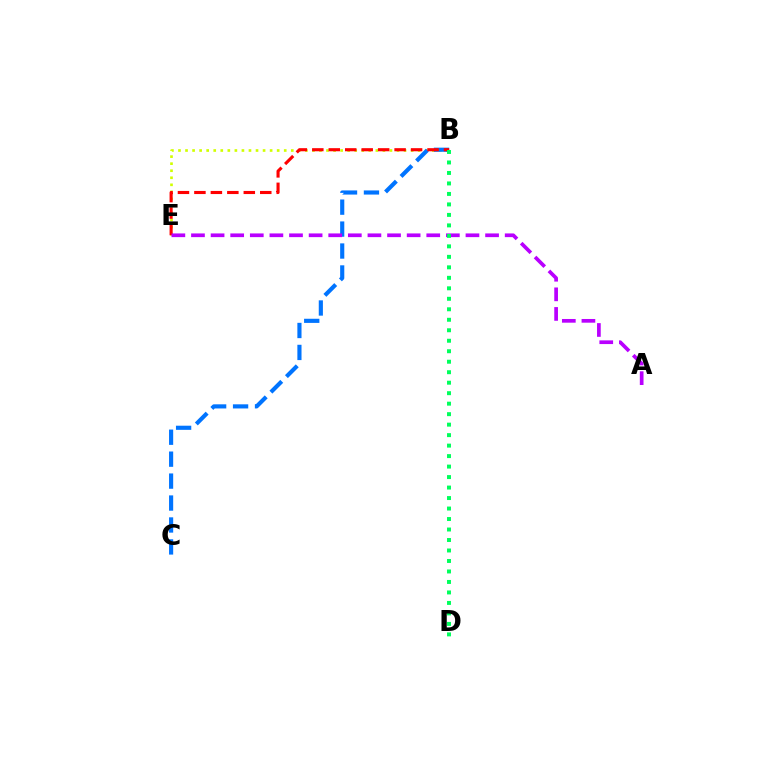{('B', 'E'): [{'color': '#d1ff00', 'line_style': 'dotted', 'thickness': 1.92}, {'color': '#ff0000', 'line_style': 'dashed', 'thickness': 2.24}], ('B', 'C'): [{'color': '#0074ff', 'line_style': 'dashed', 'thickness': 2.98}], ('A', 'E'): [{'color': '#b900ff', 'line_style': 'dashed', 'thickness': 2.66}], ('B', 'D'): [{'color': '#00ff5c', 'line_style': 'dotted', 'thickness': 2.85}]}